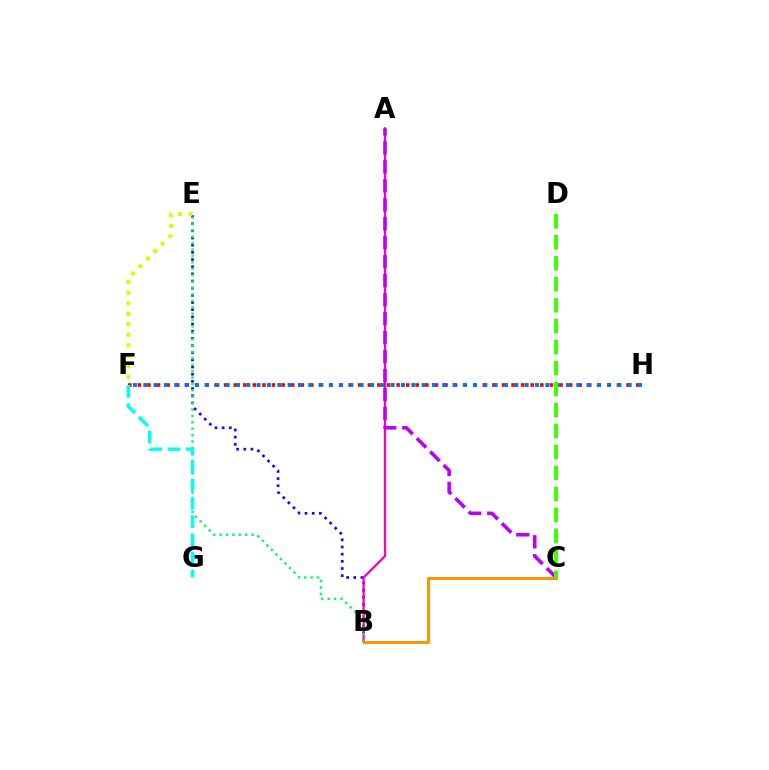{('B', 'E'): [{'color': '#2500ff', 'line_style': 'dotted', 'thickness': 1.95}, {'color': '#00ff5c', 'line_style': 'dotted', 'thickness': 1.74}], ('A', 'B'): [{'color': '#ff00ac', 'line_style': 'solid', 'thickness': 1.64}], ('A', 'C'): [{'color': '#b900ff', 'line_style': 'dashed', 'thickness': 2.58}], ('B', 'C'): [{'color': '#ff9400', 'line_style': 'solid', 'thickness': 2.14}], ('F', 'H'): [{'color': '#ff0000', 'line_style': 'dotted', 'thickness': 2.6}, {'color': '#0074ff', 'line_style': 'dotted', 'thickness': 2.8}], ('F', 'G'): [{'color': '#00fff6', 'line_style': 'dashed', 'thickness': 2.47}], ('E', 'F'): [{'color': '#d1ff00', 'line_style': 'dotted', 'thickness': 2.86}], ('C', 'D'): [{'color': '#3dff00', 'line_style': 'dashed', 'thickness': 2.85}]}